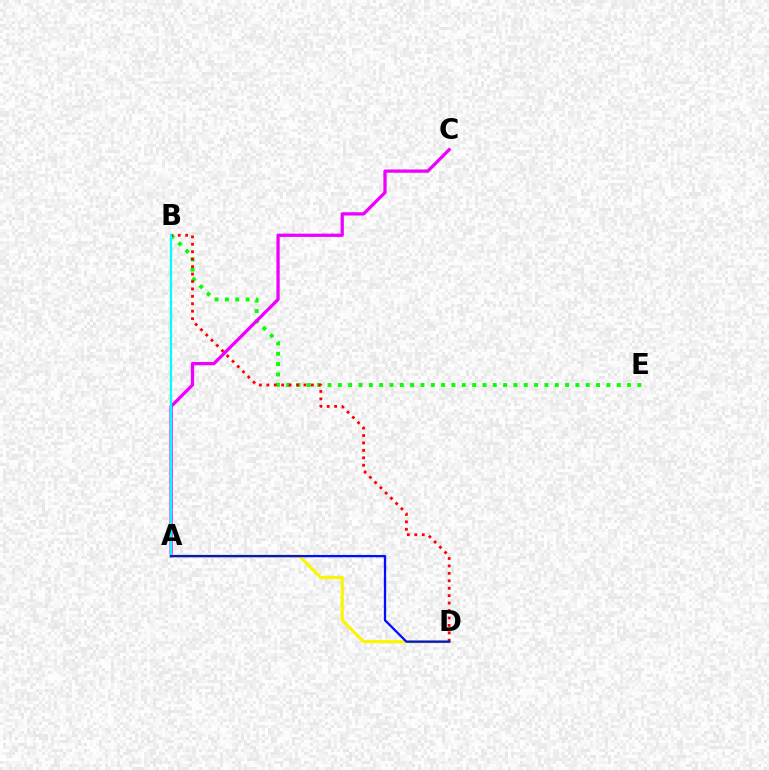{('B', 'E'): [{'color': '#08ff00', 'line_style': 'dotted', 'thickness': 2.81}], ('A', 'C'): [{'color': '#ee00ff', 'line_style': 'solid', 'thickness': 2.36}], ('A', 'D'): [{'color': '#fcf500', 'line_style': 'solid', 'thickness': 2.24}, {'color': '#0010ff', 'line_style': 'solid', 'thickness': 1.66}], ('B', 'D'): [{'color': '#ff0000', 'line_style': 'dotted', 'thickness': 2.02}], ('A', 'B'): [{'color': '#00fff6', 'line_style': 'solid', 'thickness': 1.63}]}